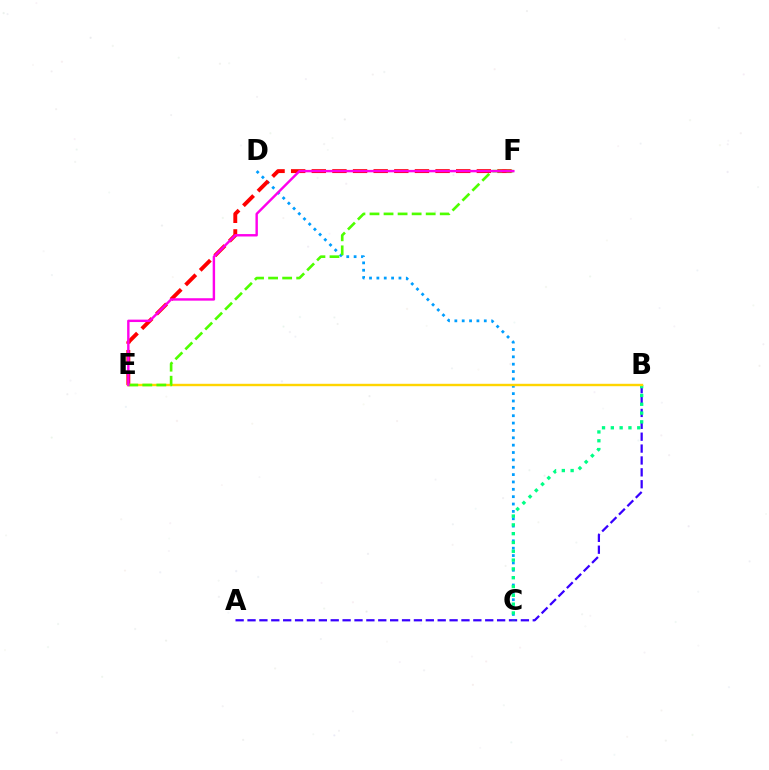{('A', 'B'): [{'color': '#3700ff', 'line_style': 'dashed', 'thickness': 1.61}], ('C', 'D'): [{'color': '#009eff', 'line_style': 'dotted', 'thickness': 2.0}], ('E', 'F'): [{'color': '#ff0000', 'line_style': 'dashed', 'thickness': 2.8}, {'color': '#4fff00', 'line_style': 'dashed', 'thickness': 1.91}, {'color': '#ff00ed', 'line_style': 'solid', 'thickness': 1.74}], ('B', 'C'): [{'color': '#00ff86', 'line_style': 'dotted', 'thickness': 2.39}], ('B', 'E'): [{'color': '#ffd500', 'line_style': 'solid', 'thickness': 1.74}]}